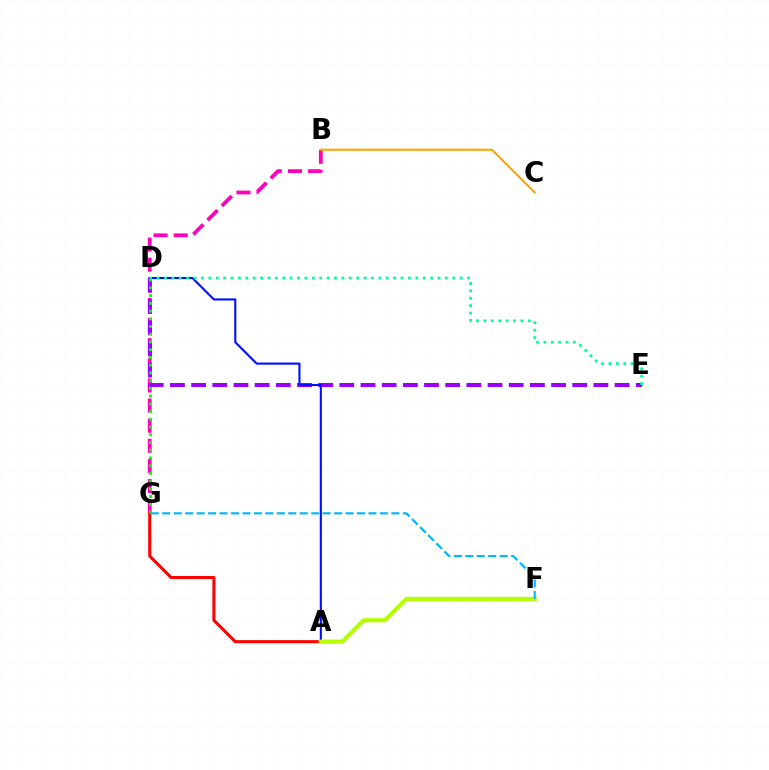{('B', 'G'): [{'color': '#ff00bd', 'line_style': 'dashed', 'thickness': 2.73}], ('D', 'E'): [{'color': '#9b00ff', 'line_style': 'dashed', 'thickness': 2.88}, {'color': '#00ff9d', 'line_style': 'dotted', 'thickness': 2.01}], ('A', 'D'): [{'color': '#0010ff', 'line_style': 'solid', 'thickness': 1.52}], ('B', 'C'): [{'color': '#ffa500', 'line_style': 'solid', 'thickness': 1.52}], ('A', 'G'): [{'color': '#ff0000', 'line_style': 'solid', 'thickness': 2.19}], ('D', 'G'): [{'color': '#08ff00', 'line_style': 'dotted', 'thickness': 2.1}], ('A', 'F'): [{'color': '#b3ff00', 'line_style': 'solid', 'thickness': 2.99}], ('F', 'G'): [{'color': '#00b5ff', 'line_style': 'dashed', 'thickness': 1.56}]}